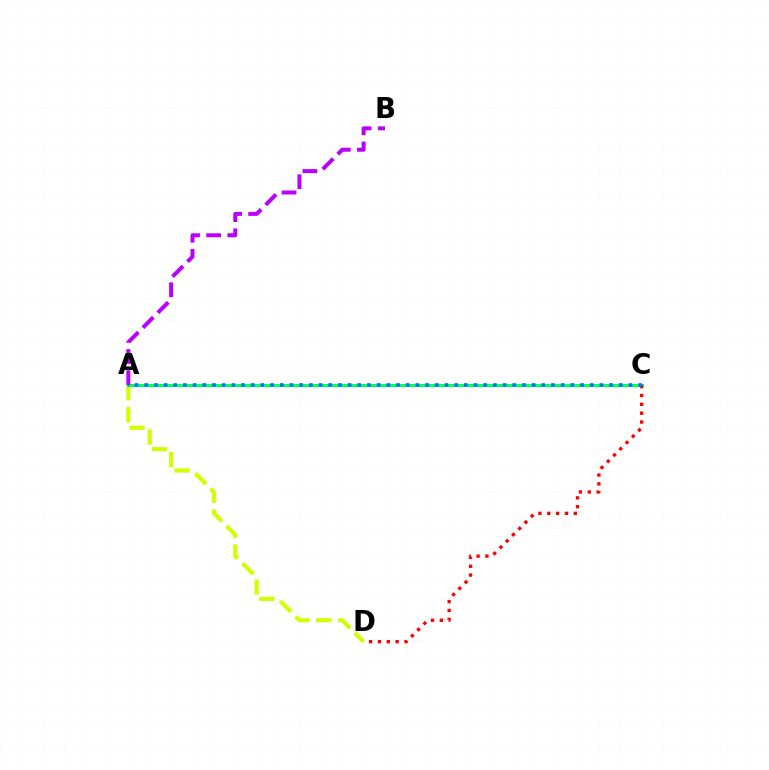{('A', 'D'): [{'color': '#d1ff00', 'line_style': 'dashed', 'thickness': 2.98}], ('A', 'C'): [{'color': '#00ff5c', 'line_style': 'solid', 'thickness': 2.15}, {'color': '#0074ff', 'line_style': 'dotted', 'thickness': 2.63}], ('C', 'D'): [{'color': '#ff0000', 'line_style': 'dotted', 'thickness': 2.4}], ('A', 'B'): [{'color': '#b900ff', 'line_style': 'dashed', 'thickness': 2.87}]}